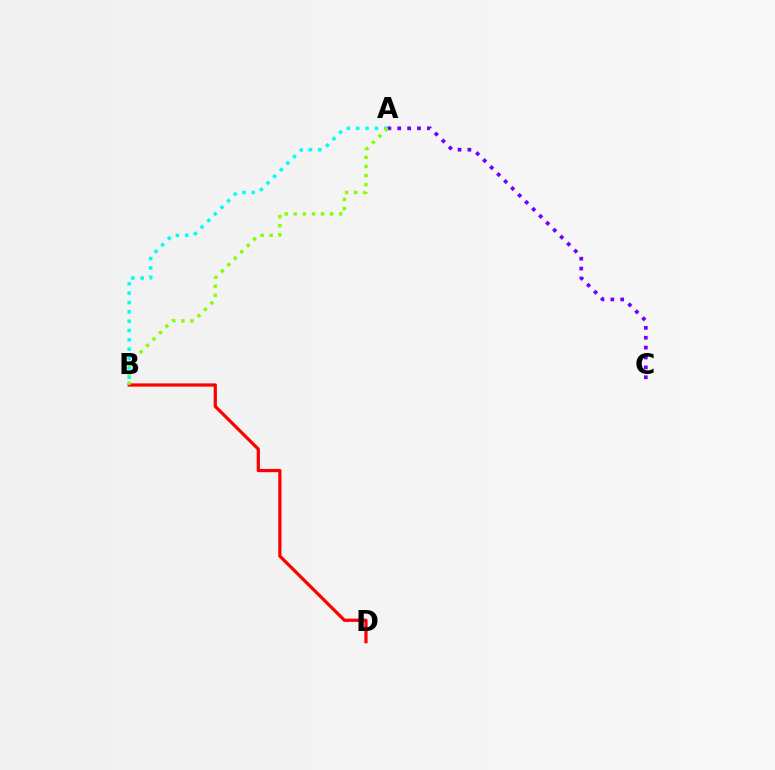{('A', 'B'): [{'color': '#00fff6', 'line_style': 'dotted', 'thickness': 2.54}, {'color': '#84ff00', 'line_style': 'dotted', 'thickness': 2.47}], ('A', 'C'): [{'color': '#7200ff', 'line_style': 'dotted', 'thickness': 2.68}], ('B', 'D'): [{'color': '#ff0000', 'line_style': 'solid', 'thickness': 2.33}]}